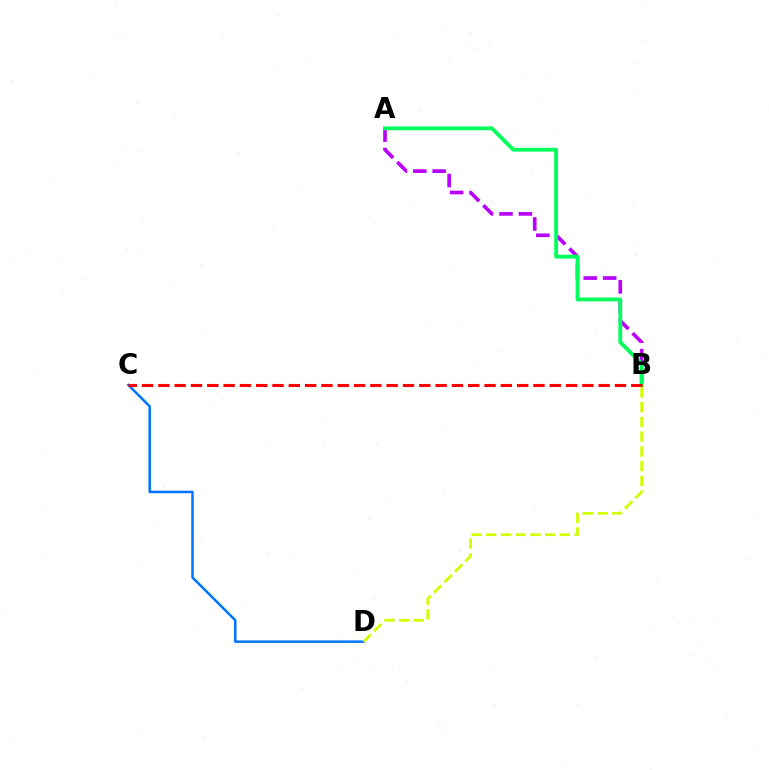{('C', 'D'): [{'color': '#0074ff', 'line_style': 'solid', 'thickness': 1.81}], ('A', 'B'): [{'color': '#b900ff', 'line_style': 'dashed', 'thickness': 2.64}, {'color': '#00ff5c', 'line_style': 'solid', 'thickness': 2.75}], ('B', 'D'): [{'color': '#d1ff00', 'line_style': 'dashed', 'thickness': 2.0}], ('B', 'C'): [{'color': '#ff0000', 'line_style': 'dashed', 'thickness': 2.22}]}